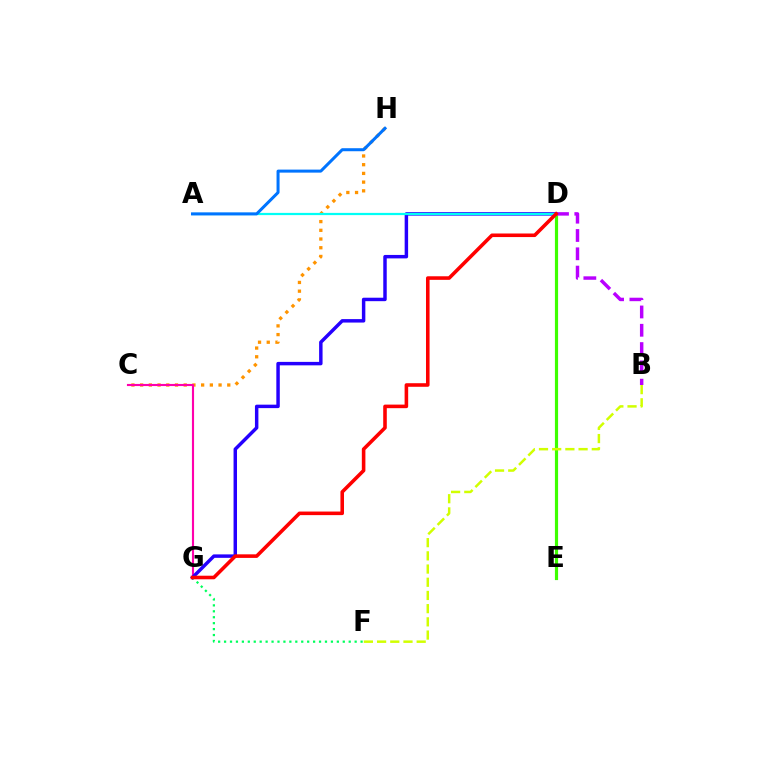{('C', 'H'): [{'color': '#ff9400', 'line_style': 'dotted', 'thickness': 2.37}], ('C', 'G'): [{'color': '#ff00ac', 'line_style': 'solid', 'thickness': 1.53}], ('D', 'G'): [{'color': '#2500ff', 'line_style': 'solid', 'thickness': 2.49}, {'color': '#ff0000', 'line_style': 'solid', 'thickness': 2.57}], ('D', 'E'): [{'color': '#3dff00', 'line_style': 'solid', 'thickness': 2.29}], ('A', 'D'): [{'color': '#00fff6', 'line_style': 'solid', 'thickness': 1.6}], ('A', 'H'): [{'color': '#0074ff', 'line_style': 'solid', 'thickness': 2.17}], ('B', 'D'): [{'color': '#b900ff', 'line_style': 'dashed', 'thickness': 2.49}], ('F', 'G'): [{'color': '#00ff5c', 'line_style': 'dotted', 'thickness': 1.61}], ('B', 'F'): [{'color': '#d1ff00', 'line_style': 'dashed', 'thickness': 1.79}]}